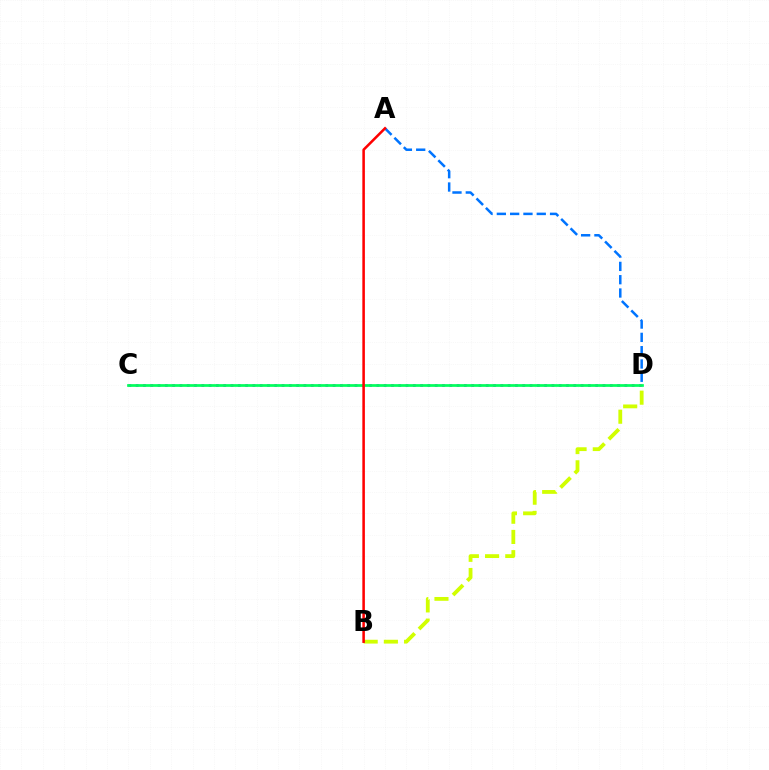{('C', 'D'): [{'color': '#b900ff', 'line_style': 'dotted', 'thickness': 1.98}, {'color': '#00ff5c', 'line_style': 'solid', 'thickness': 1.96}], ('A', 'D'): [{'color': '#0074ff', 'line_style': 'dashed', 'thickness': 1.81}], ('B', 'D'): [{'color': '#d1ff00', 'line_style': 'dashed', 'thickness': 2.75}], ('A', 'B'): [{'color': '#ff0000', 'line_style': 'solid', 'thickness': 1.83}]}